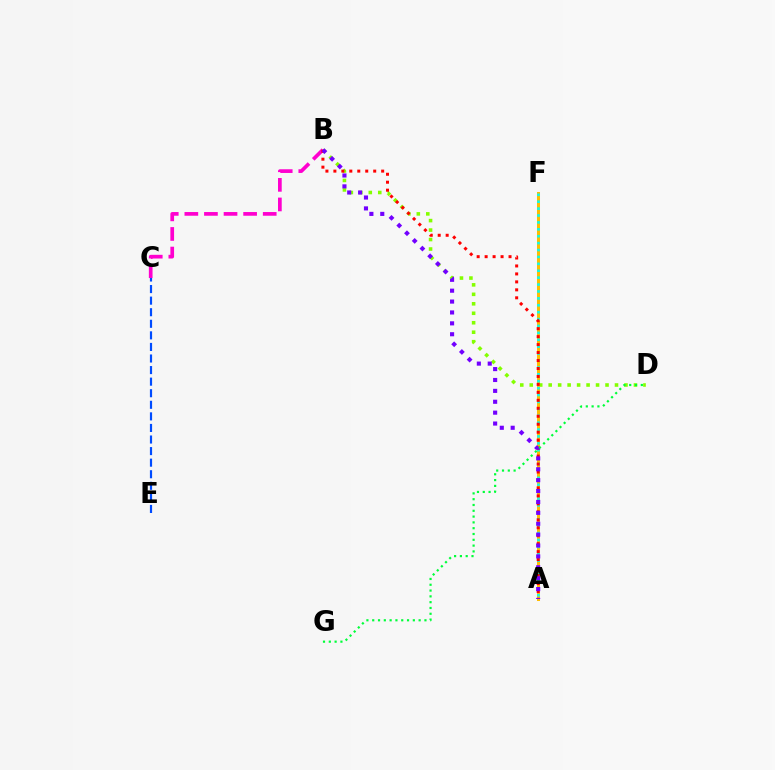{('B', 'D'): [{'color': '#84ff00', 'line_style': 'dotted', 'thickness': 2.57}], ('A', 'F'): [{'color': '#ffbd00', 'line_style': 'solid', 'thickness': 2.17}, {'color': '#00fff6', 'line_style': 'dotted', 'thickness': 1.88}], ('B', 'C'): [{'color': '#ff00cf', 'line_style': 'dashed', 'thickness': 2.66}], ('C', 'E'): [{'color': '#004bff', 'line_style': 'dashed', 'thickness': 1.57}], ('A', 'B'): [{'color': '#ff0000', 'line_style': 'dotted', 'thickness': 2.16}, {'color': '#7200ff', 'line_style': 'dotted', 'thickness': 2.96}], ('D', 'G'): [{'color': '#00ff39', 'line_style': 'dotted', 'thickness': 1.58}]}